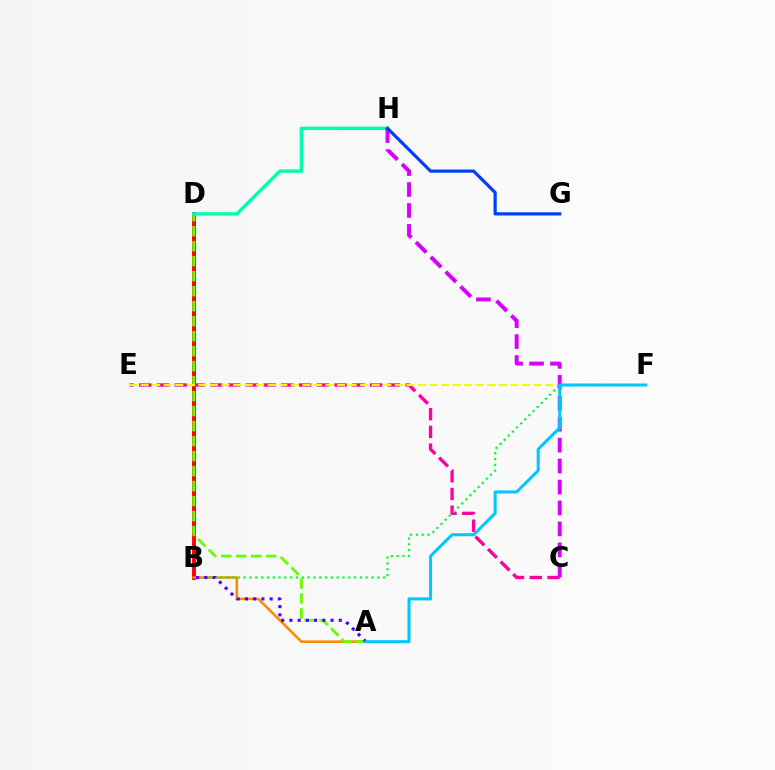{('C', 'E'): [{'color': '#ff00a0', 'line_style': 'dashed', 'thickness': 2.41}], ('B', 'D'): [{'color': '#ff0000', 'line_style': 'solid', 'thickness': 2.81}], ('A', 'B'): [{'color': '#ff8800', 'line_style': 'solid', 'thickness': 1.83}, {'color': '#4f00ff', 'line_style': 'dotted', 'thickness': 2.24}], ('A', 'D'): [{'color': '#66ff00', 'line_style': 'dashed', 'thickness': 2.04}], ('B', 'F'): [{'color': '#00ff27', 'line_style': 'dotted', 'thickness': 1.58}], ('D', 'H'): [{'color': '#00ffaf', 'line_style': 'solid', 'thickness': 2.44}], ('E', 'F'): [{'color': '#eeff00', 'line_style': 'dashed', 'thickness': 1.57}], ('C', 'H'): [{'color': '#d600ff', 'line_style': 'dashed', 'thickness': 2.85}], ('G', 'H'): [{'color': '#003fff', 'line_style': 'solid', 'thickness': 2.31}], ('A', 'F'): [{'color': '#00c7ff', 'line_style': 'solid', 'thickness': 2.18}]}